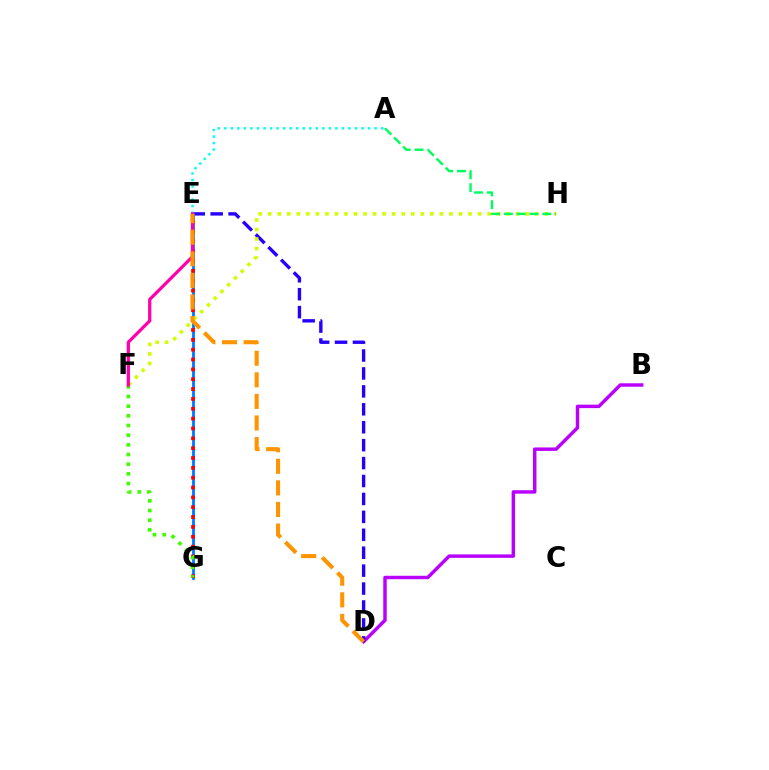{('B', 'D'): [{'color': '#b900ff', 'line_style': 'solid', 'thickness': 2.49}], ('D', 'E'): [{'color': '#2500ff', 'line_style': 'dashed', 'thickness': 2.44}, {'color': '#ff9400', 'line_style': 'dashed', 'thickness': 2.93}], ('E', 'G'): [{'color': '#0074ff', 'line_style': 'solid', 'thickness': 1.99}, {'color': '#ff0000', 'line_style': 'dotted', 'thickness': 2.68}], ('A', 'E'): [{'color': '#00fff6', 'line_style': 'dotted', 'thickness': 1.78}], ('F', 'G'): [{'color': '#3dff00', 'line_style': 'dotted', 'thickness': 2.63}], ('F', 'H'): [{'color': '#d1ff00', 'line_style': 'dotted', 'thickness': 2.59}], ('E', 'F'): [{'color': '#ff00ac', 'line_style': 'solid', 'thickness': 2.33}], ('A', 'H'): [{'color': '#00ff5c', 'line_style': 'dashed', 'thickness': 1.74}]}